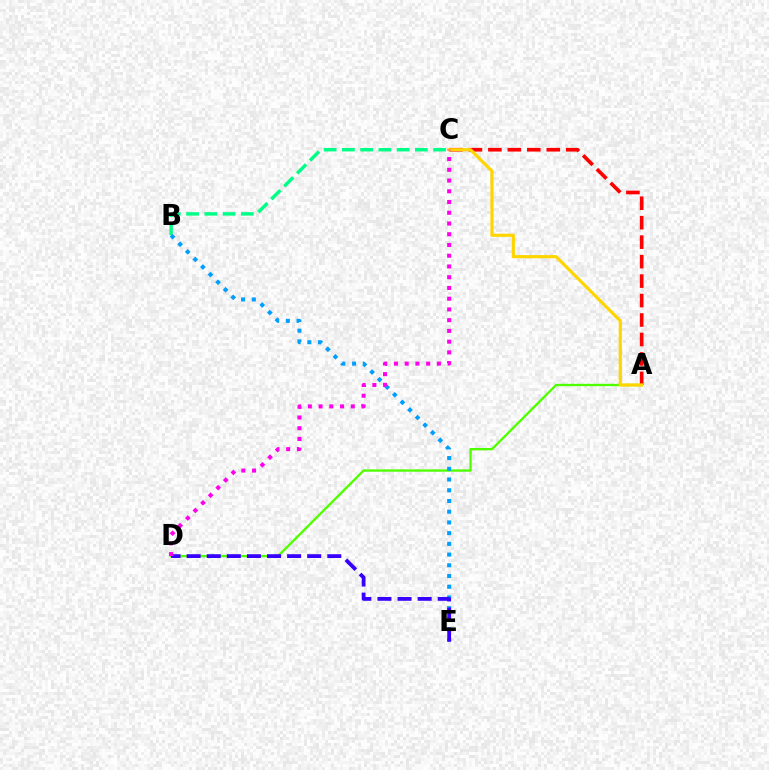{('A', 'C'): [{'color': '#ff0000', 'line_style': 'dashed', 'thickness': 2.64}, {'color': '#ffd500', 'line_style': 'solid', 'thickness': 2.27}], ('A', 'D'): [{'color': '#4fff00', 'line_style': 'solid', 'thickness': 1.68}], ('B', 'C'): [{'color': '#00ff86', 'line_style': 'dashed', 'thickness': 2.48}], ('B', 'E'): [{'color': '#009eff', 'line_style': 'dotted', 'thickness': 2.91}], ('D', 'E'): [{'color': '#3700ff', 'line_style': 'dashed', 'thickness': 2.73}], ('C', 'D'): [{'color': '#ff00ed', 'line_style': 'dotted', 'thickness': 2.92}]}